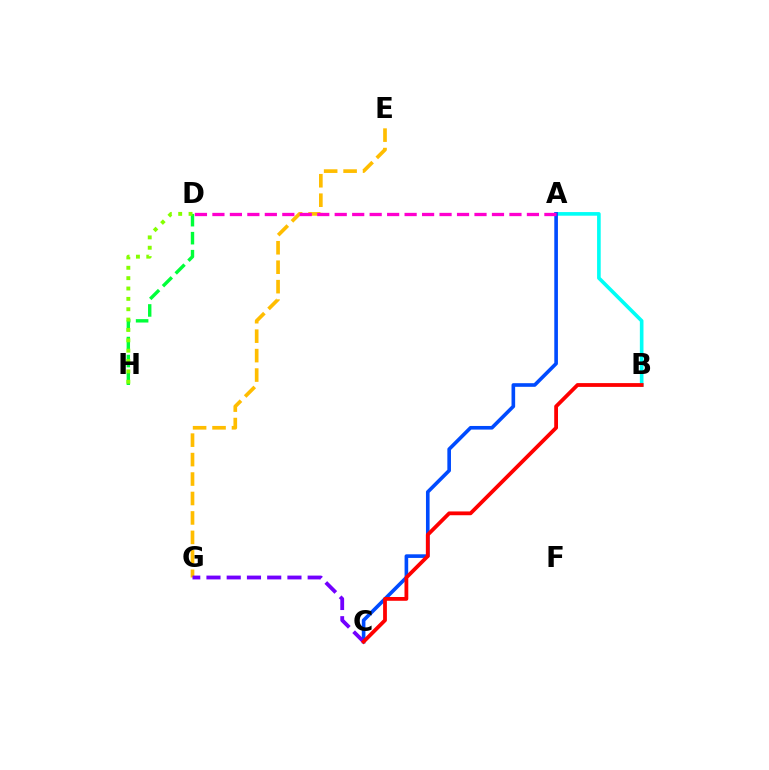{('A', 'B'): [{'color': '#00fff6', 'line_style': 'solid', 'thickness': 2.61}], ('E', 'G'): [{'color': '#ffbd00', 'line_style': 'dashed', 'thickness': 2.64}], ('A', 'C'): [{'color': '#004bff', 'line_style': 'solid', 'thickness': 2.61}], ('D', 'H'): [{'color': '#00ff39', 'line_style': 'dashed', 'thickness': 2.45}, {'color': '#84ff00', 'line_style': 'dotted', 'thickness': 2.81}], ('C', 'G'): [{'color': '#7200ff', 'line_style': 'dashed', 'thickness': 2.75}], ('A', 'D'): [{'color': '#ff00cf', 'line_style': 'dashed', 'thickness': 2.37}], ('B', 'C'): [{'color': '#ff0000', 'line_style': 'solid', 'thickness': 2.73}]}